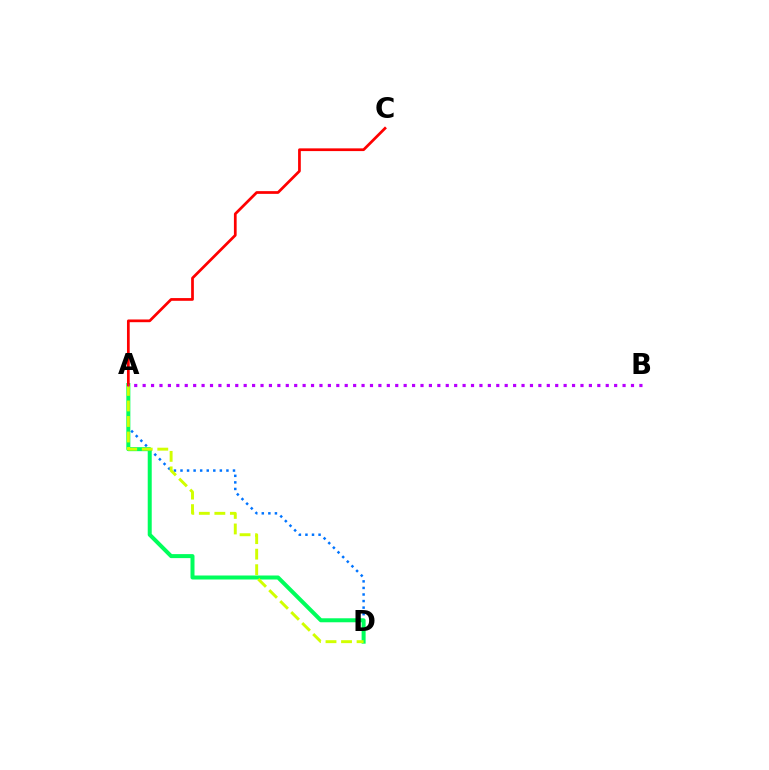{('A', 'D'): [{'color': '#0074ff', 'line_style': 'dotted', 'thickness': 1.78}, {'color': '#00ff5c', 'line_style': 'solid', 'thickness': 2.88}, {'color': '#d1ff00', 'line_style': 'dashed', 'thickness': 2.11}], ('A', 'C'): [{'color': '#ff0000', 'line_style': 'solid', 'thickness': 1.96}], ('A', 'B'): [{'color': '#b900ff', 'line_style': 'dotted', 'thickness': 2.29}]}